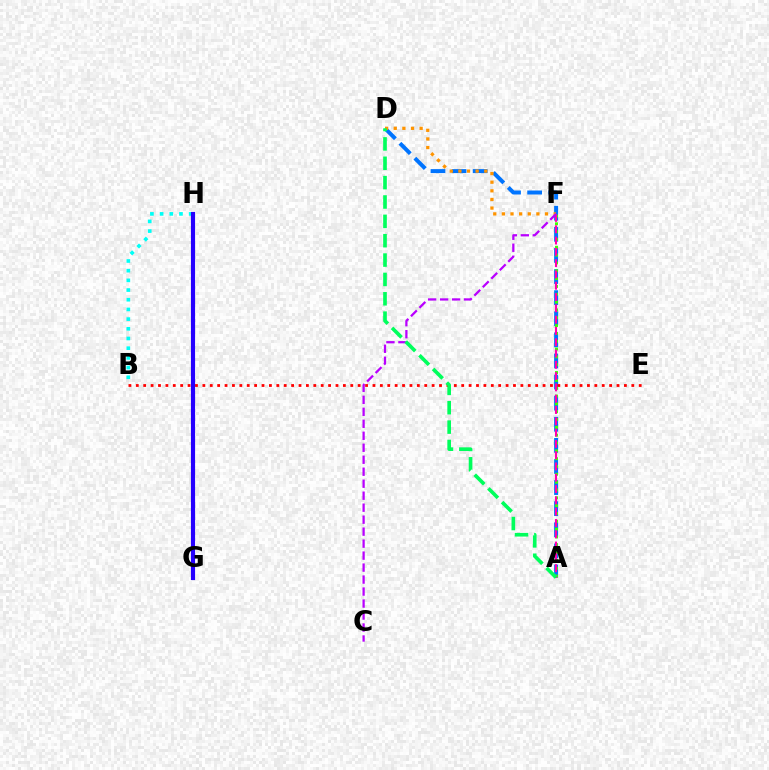{('G', 'H'): [{'color': '#d1ff00', 'line_style': 'solid', 'thickness': 1.6}, {'color': '#2500ff', 'line_style': 'solid', 'thickness': 2.99}], ('A', 'D'): [{'color': '#0074ff', 'line_style': 'dashed', 'thickness': 2.87}, {'color': '#00ff5c', 'line_style': 'dashed', 'thickness': 2.63}], ('A', 'F'): [{'color': '#3dff00', 'line_style': 'dotted', 'thickness': 2.13}, {'color': '#ff00ac', 'line_style': 'dashed', 'thickness': 1.53}], ('B', 'E'): [{'color': '#ff0000', 'line_style': 'dotted', 'thickness': 2.01}], ('D', 'F'): [{'color': '#ff9400', 'line_style': 'dotted', 'thickness': 2.34}], ('B', 'H'): [{'color': '#00fff6', 'line_style': 'dotted', 'thickness': 2.63}], ('C', 'F'): [{'color': '#b900ff', 'line_style': 'dashed', 'thickness': 1.63}]}